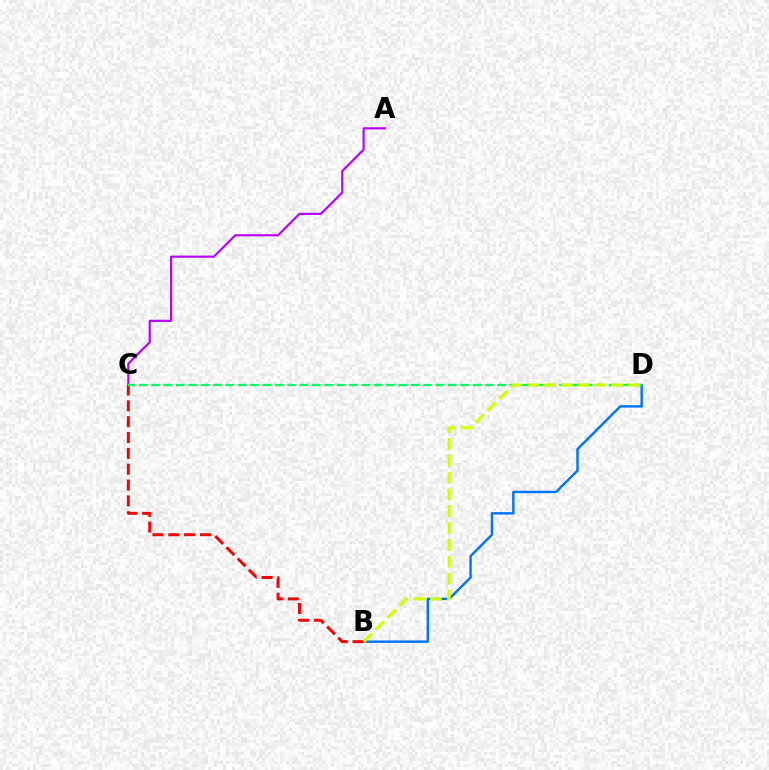{('B', 'D'): [{'color': '#0074ff', 'line_style': 'solid', 'thickness': 1.74}, {'color': '#d1ff00', 'line_style': 'dashed', 'thickness': 2.29}], ('B', 'C'): [{'color': '#ff0000', 'line_style': 'dashed', 'thickness': 2.15}], ('A', 'C'): [{'color': '#b900ff', 'line_style': 'solid', 'thickness': 1.56}], ('C', 'D'): [{'color': '#00ff5c', 'line_style': 'dashed', 'thickness': 1.68}]}